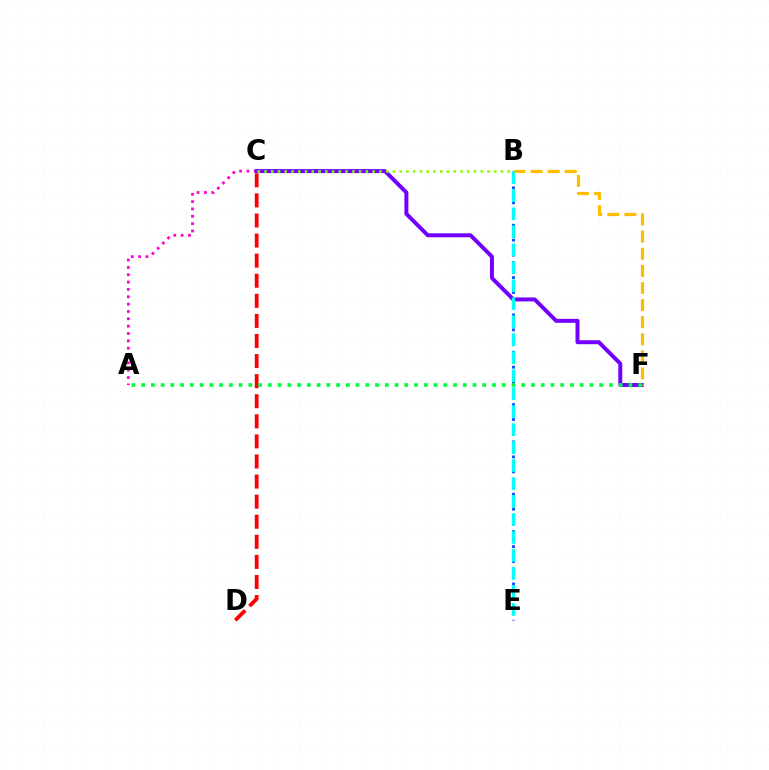{('A', 'C'): [{'color': '#ff00cf', 'line_style': 'dotted', 'thickness': 1.99}], ('C', 'F'): [{'color': '#7200ff', 'line_style': 'solid', 'thickness': 2.86}], ('B', 'E'): [{'color': '#004bff', 'line_style': 'dotted', 'thickness': 2.03}, {'color': '#00fff6', 'line_style': 'dashed', 'thickness': 2.44}], ('B', 'C'): [{'color': '#84ff00', 'line_style': 'dotted', 'thickness': 1.84}], ('C', 'D'): [{'color': '#ff0000', 'line_style': 'dashed', 'thickness': 2.73}], ('B', 'F'): [{'color': '#ffbd00', 'line_style': 'dashed', 'thickness': 2.32}], ('A', 'F'): [{'color': '#00ff39', 'line_style': 'dotted', 'thickness': 2.65}]}